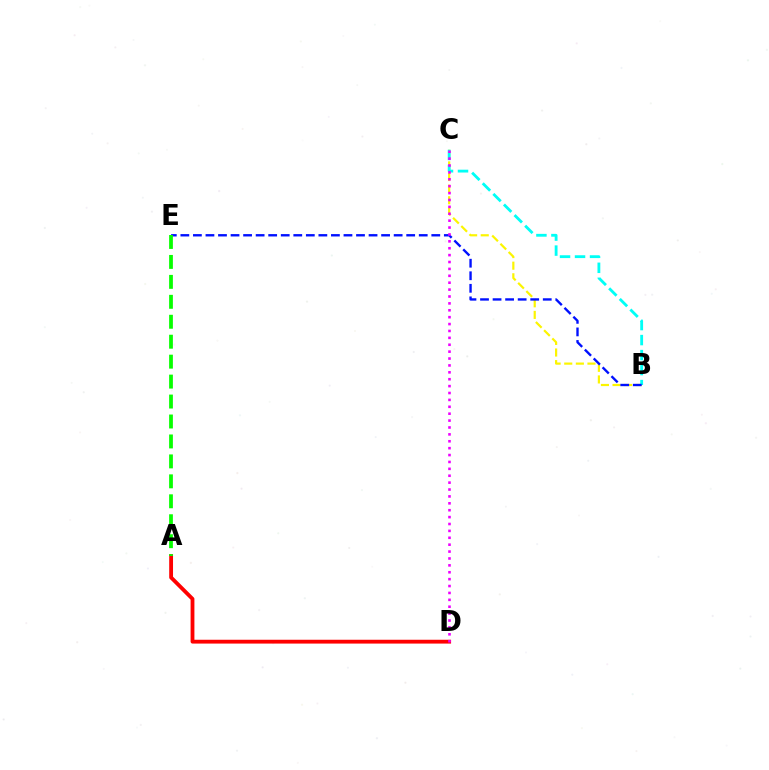{('B', 'C'): [{'color': '#fcf500', 'line_style': 'dashed', 'thickness': 1.58}, {'color': '#00fff6', 'line_style': 'dashed', 'thickness': 2.04}], ('A', 'D'): [{'color': '#ff0000', 'line_style': 'solid', 'thickness': 2.75}], ('B', 'E'): [{'color': '#0010ff', 'line_style': 'dashed', 'thickness': 1.7}], ('A', 'E'): [{'color': '#08ff00', 'line_style': 'dashed', 'thickness': 2.71}], ('C', 'D'): [{'color': '#ee00ff', 'line_style': 'dotted', 'thickness': 1.87}]}